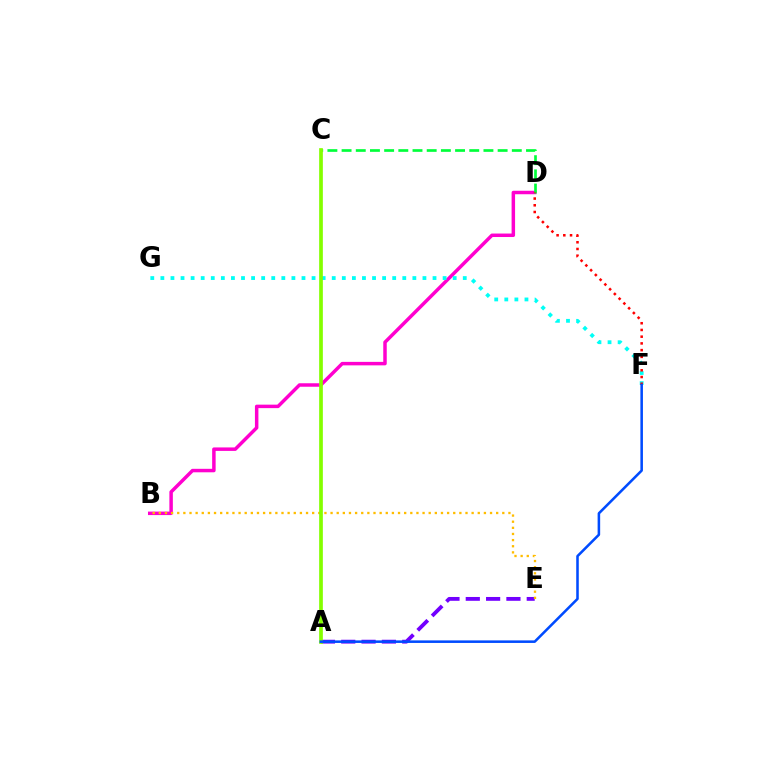{('B', 'D'): [{'color': '#ff00cf', 'line_style': 'solid', 'thickness': 2.51}], ('C', 'D'): [{'color': '#00ff39', 'line_style': 'dashed', 'thickness': 1.93}], ('F', 'G'): [{'color': '#00fff6', 'line_style': 'dotted', 'thickness': 2.74}], ('A', 'E'): [{'color': '#7200ff', 'line_style': 'dashed', 'thickness': 2.76}], ('B', 'E'): [{'color': '#ffbd00', 'line_style': 'dotted', 'thickness': 1.67}], ('D', 'F'): [{'color': '#ff0000', 'line_style': 'dotted', 'thickness': 1.83}], ('A', 'C'): [{'color': '#84ff00', 'line_style': 'solid', 'thickness': 2.67}], ('A', 'F'): [{'color': '#004bff', 'line_style': 'solid', 'thickness': 1.83}]}